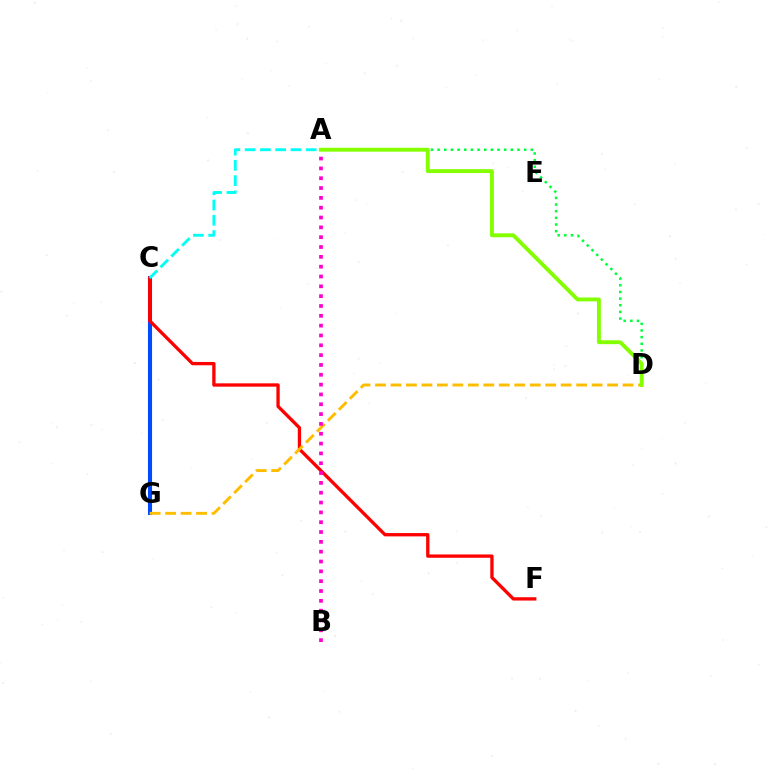{('C', 'G'): [{'color': '#7200ff', 'line_style': 'solid', 'thickness': 2.56}, {'color': '#004bff', 'line_style': 'solid', 'thickness': 2.94}], ('A', 'D'): [{'color': '#00ff39', 'line_style': 'dotted', 'thickness': 1.81}, {'color': '#84ff00', 'line_style': 'solid', 'thickness': 2.8}], ('C', 'F'): [{'color': '#ff0000', 'line_style': 'solid', 'thickness': 2.39}], ('D', 'G'): [{'color': '#ffbd00', 'line_style': 'dashed', 'thickness': 2.1}], ('A', 'B'): [{'color': '#ff00cf', 'line_style': 'dotted', 'thickness': 2.67}], ('A', 'C'): [{'color': '#00fff6', 'line_style': 'dashed', 'thickness': 2.07}]}